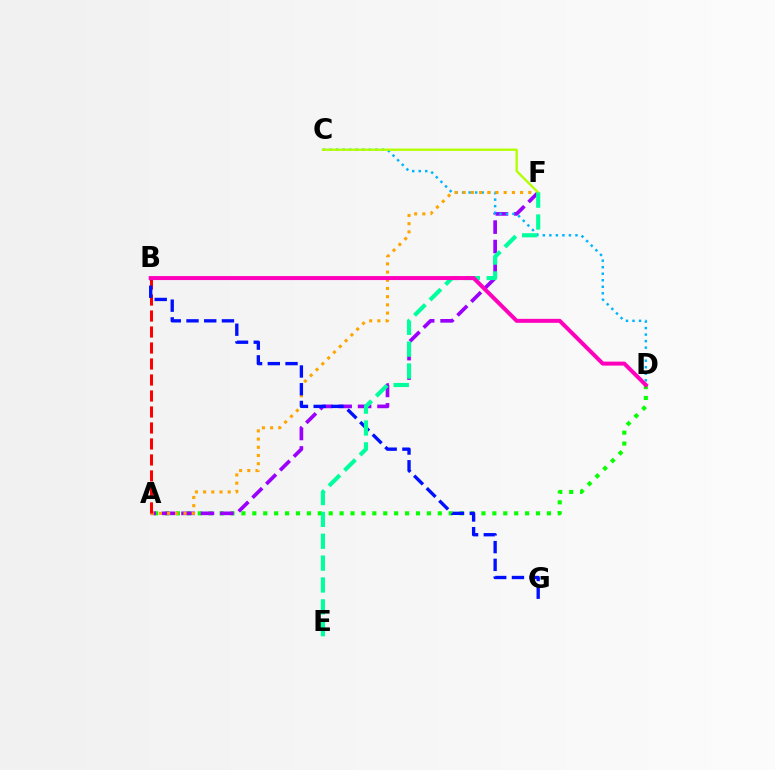{('A', 'D'): [{'color': '#08ff00', 'line_style': 'dotted', 'thickness': 2.96}], ('A', 'F'): [{'color': '#9b00ff', 'line_style': 'dashed', 'thickness': 2.64}, {'color': '#ffa500', 'line_style': 'dotted', 'thickness': 2.23}], ('C', 'D'): [{'color': '#00b5ff', 'line_style': 'dotted', 'thickness': 1.77}], ('C', 'F'): [{'color': '#b3ff00', 'line_style': 'solid', 'thickness': 1.69}], ('A', 'B'): [{'color': '#ff0000', 'line_style': 'dashed', 'thickness': 2.17}], ('B', 'G'): [{'color': '#0010ff', 'line_style': 'dashed', 'thickness': 2.41}], ('E', 'F'): [{'color': '#00ff9d', 'line_style': 'dashed', 'thickness': 2.97}], ('B', 'D'): [{'color': '#ff00bd', 'line_style': 'solid', 'thickness': 2.87}]}